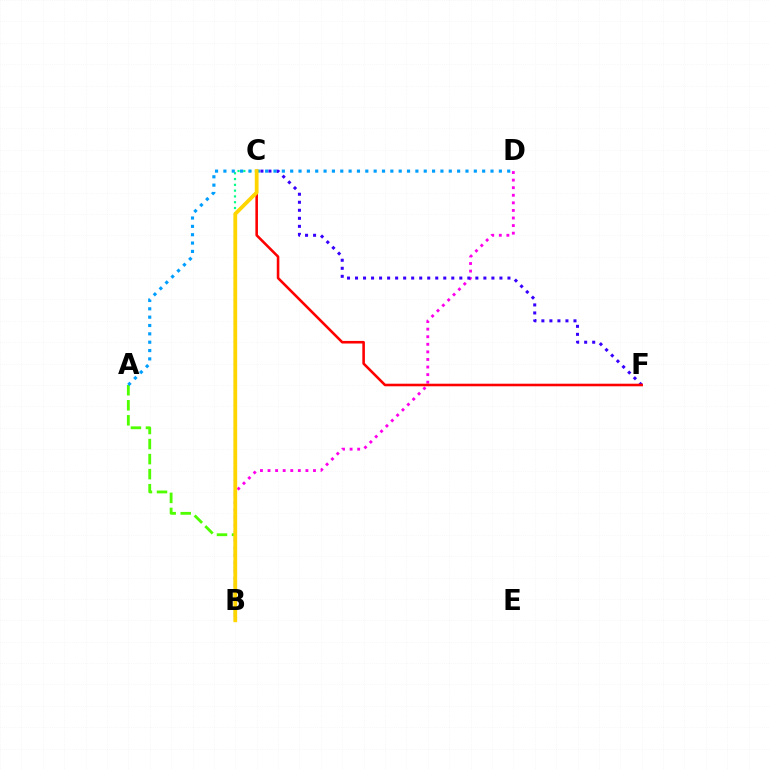{('B', 'C'): [{'color': '#00ff86', 'line_style': 'dotted', 'thickness': 1.57}, {'color': '#ffd500', 'line_style': 'solid', 'thickness': 2.72}], ('B', 'D'): [{'color': '#ff00ed', 'line_style': 'dotted', 'thickness': 2.06}], ('A', 'B'): [{'color': '#4fff00', 'line_style': 'dashed', 'thickness': 2.04}], ('C', 'F'): [{'color': '#3700ff', 'line_style': 'dotted', 'thickness': 2.18}, {'color': '#ff0000', 'line_style': 'solid', 'thickness': 1.86}], ('A', 'D'): [{'color': '#009eff', 'line_style': 'dotted', 'thickness': 2.27}]}